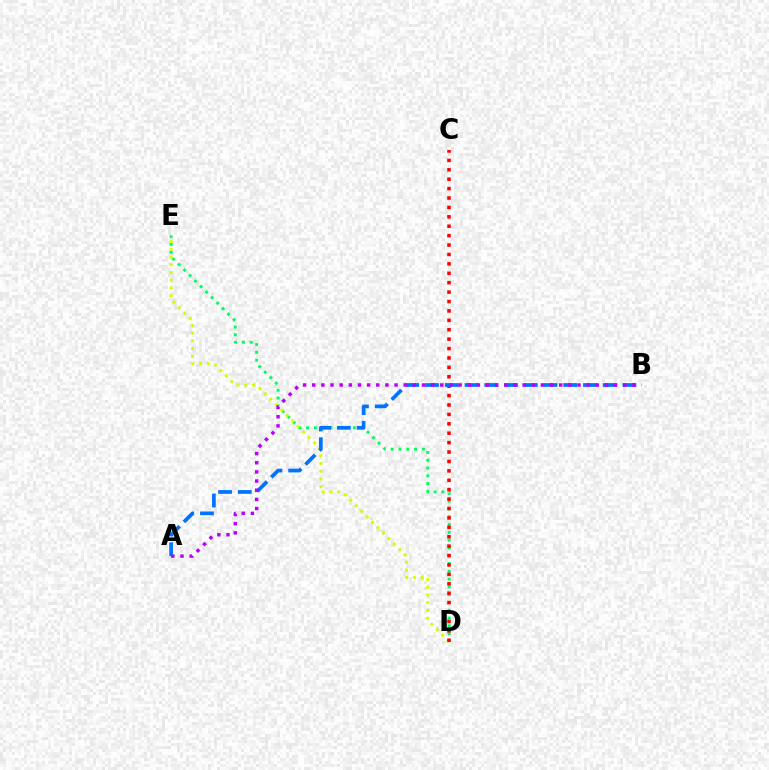{('D', 'E'): [{'color': '#00ff5c', 'line_style': 'dotted', 'thickness': 2.12}, {'color': '#d1ff00', 'line_style': 'dotted', 'thickness': 2.1}], ('C', 'D'): [{'color': '#ff0000', 'line_style': 'dotted', 'thickness': 2.56}], ('A', 'B'): [{'color': '#0074ff', 'line_style': 'dashed', 'thickness': 2.68}, {'color': '#b900ff', 'line_style': 'dotted', 'thickness': 2.49}]}